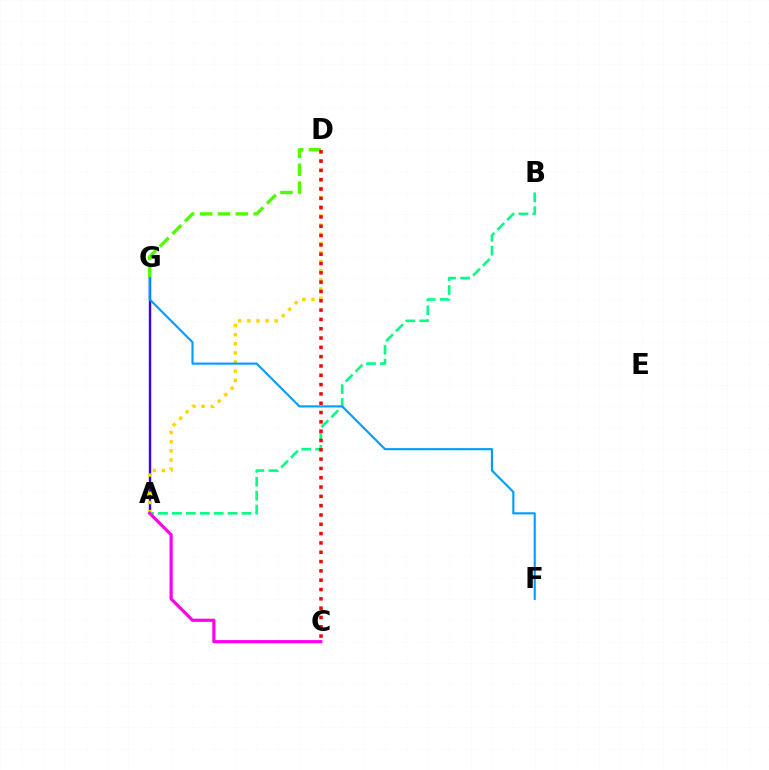{('A', 'G'): [{'color': '#3700ff', 'line_style': 'solid', 'thickness': 1.72}], ('D', 'G'): [{'color': '#4fff00', 'line_style': 'dashed', 'thickness': 2.42}], ('A', 'B'): [{'color': '#00ff86', 'line_style': 'dashed', 'thickness': 1.89}], ('A', 'D'): [{'color': '#ffd500', 'line_style': 'dotted', 'thickness': 2.48}], ('A', 'C'): [{'color': '#ff00ed', 'line_style': 'solid', 'thickness': 2.29}], ('C', 'D'): [{'color': '#ff0000', 'line_style': 'dotted', 'thickness': 2.53}], ('F', 'G'): [{'color': '#009eff', 'line_style': 'solid', 'thickness': 1.54}]}